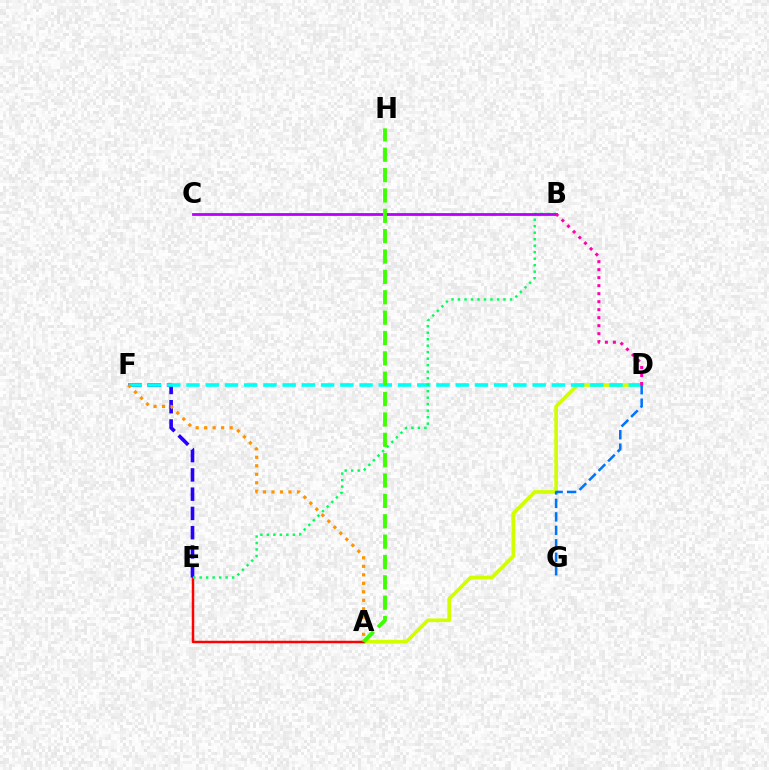{('A', 'D'): [{'color': '#d1ff00', 'line_style': 'solid', 'thickness': 2.65}], ('A', 'E'): [{'color': '#ff0000', 'line_style': 'solid', 'thickness': 1.8}], ('E', 'F'): [{'color': '#2500ff', 'line_style': 'dashed', 'thickness': 2.62}], ('D', 'F'): [{'color': '#00fff6', 'line_style': 'dashed', 'thickness': 2.61}], ('B', 'E'): [{'color': '#00ff5c', 'line_style': 'dotted', 'thickness': 1.76}], ('B', 'C'): [{'color': '#b900ff', 'line_style': 'solid', 'thickness': 2.01}], ('D', 'G'): [{'color': '#0074ff', 'line_style': 'dashed', 'thickness': 1.83}], ('A', 'H'): [{'color': '#3dff00', 'line_style': 'dashed', 'thickness': 2.77}], ('B', 'D'): [{'color': '#ff00ac', 'line_style': 'dotted', 'thickness': 2.17}], ('A', 'F'): [{'color': '#ff9400', 'line_style': 'dotted', 'thickness': 2.31}]}